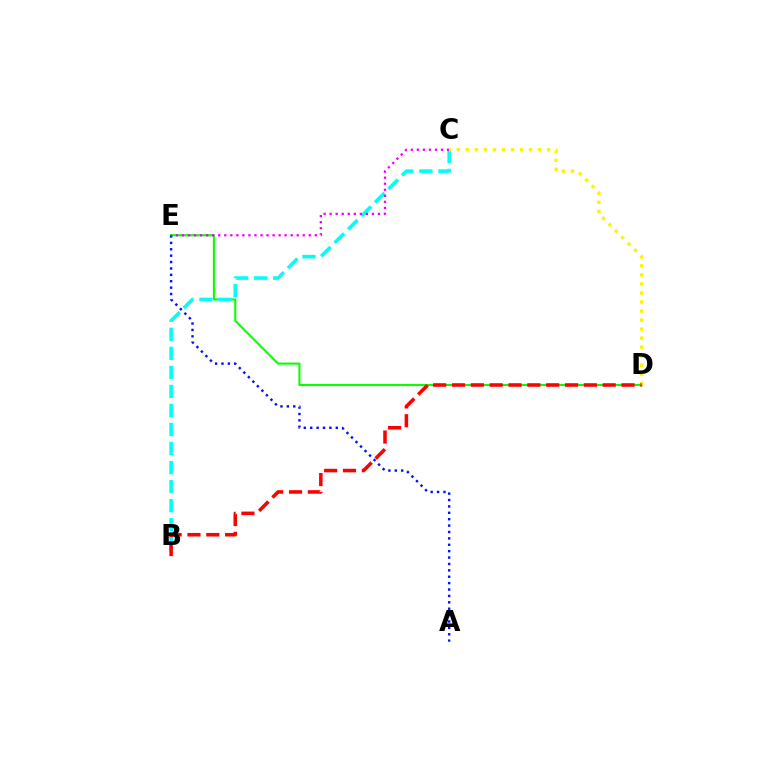{('D', 'E'): [{'color': '#08ff00', 'line_style': 'solid', 'thickness': 1.5}], ('B', 'C'): [{'color': '#00fff6', 'line_style': 'dashed', 'thickness': 2.59}], ('A', 'E'): [{'color': '#0010ff', 'line_style': 'dotted', 'thickness': 1.74}], ('C', 'E'): [{'color': '#ee00ff', 'line_style': 'dotted', 'thickness': 1.64}], ('C', 'D'): [{'color': '#fcf500', 'line_style': 'dotted', 'thickness': 2.45}], ('B', 'D'): [{'color': '#ff0000', 'line_style': 'dashed', 'thickness': 2.56}]}